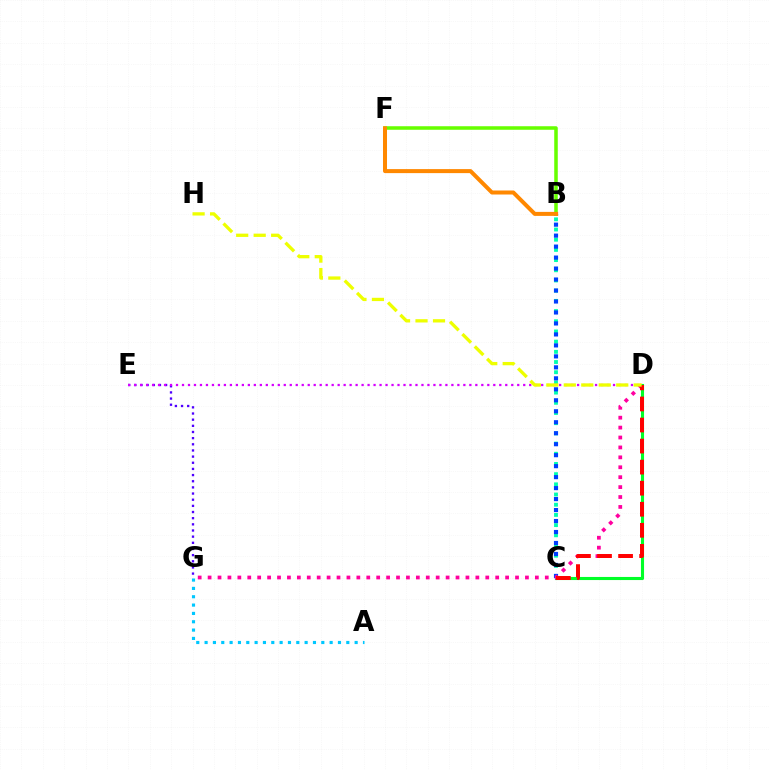{('B', 'C'): [{'color': '#00ffaf', 'line_style': 'dotted', 'thickness': 2.77}, {'color': '#003fff', 'line_style': 'dotted', 'thickness': 2.98}], ('C', 'D'): [{'color': '#00ff27', 'line_style': 'solid', 'thickness': 2.23}, {'color': '#ff0000', 'line_style': 'dashed', 'thickness': 2.86}], ('E', 'G'): [{'color': '#4f00ff', 'line_style': 'dotted', 'thickness': 1.67}], ('D', 'G'): [{'color': '#ff00a0', 'line_style': 'dotted', 'thickness': 2.69}], ('A', 'G'): [{'color': '#00c7ff', 'line_style': 'dotted', 'thickness': 2.26}], ('D', 'E'): [{'color': '#d600ff', 'line_style': 'dotted', 'thickness': 1.63}], ('B', 'F'): [{'color': '#66ff00', 'line_style': 'solid', 'thickness': 2.55}, {'color': '#ff8800', 'line_style': 'solid', 'thickness': 2.89}], ('D', 'H'): [{'color': '#eeff00', 'line_style': 'dashed', 'thickness': 2.38}]}